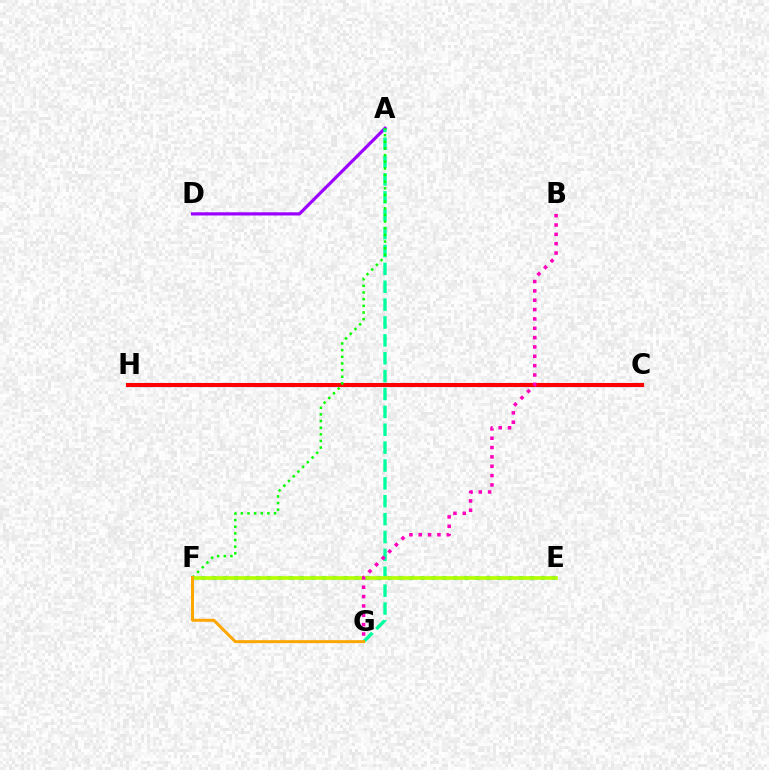{('A', 'D'): [{'color': '#9b00ff', 'line_style': 'solid', 'thickness': 2.29}], ('E', 'F'): [{'color': '#00b5ff', 'line_style': 'dotted', 'thickness': 2.98}, {'color': '#b3ff00', 'line_style': 'solid', 'thickness': 2.66}], ('C', 'H'): [{'color': '#0010ff', 'line_style': 'solid', 'thickness': 2.23}, {'color': '#ff0000', 'line_style': 'solid', 'thickness': 2.93}], ('A', 'G'): [{'color': '#00ff9d', 'line_style': 'dashed', 'thickness': 2.43}], ('A', 'F'): [{'color': '#08ff00', 'line_style': 'dotted', 'thickness': 1.81}], ('B', 'G'): [{'color': '#ff00bd', 'line_style': 'dotted', 'thickness': 2.54}], ('F', 'G'): [{'color': '#ffa500', 'line_style': 'solid', 'thickness': 2.13}]}